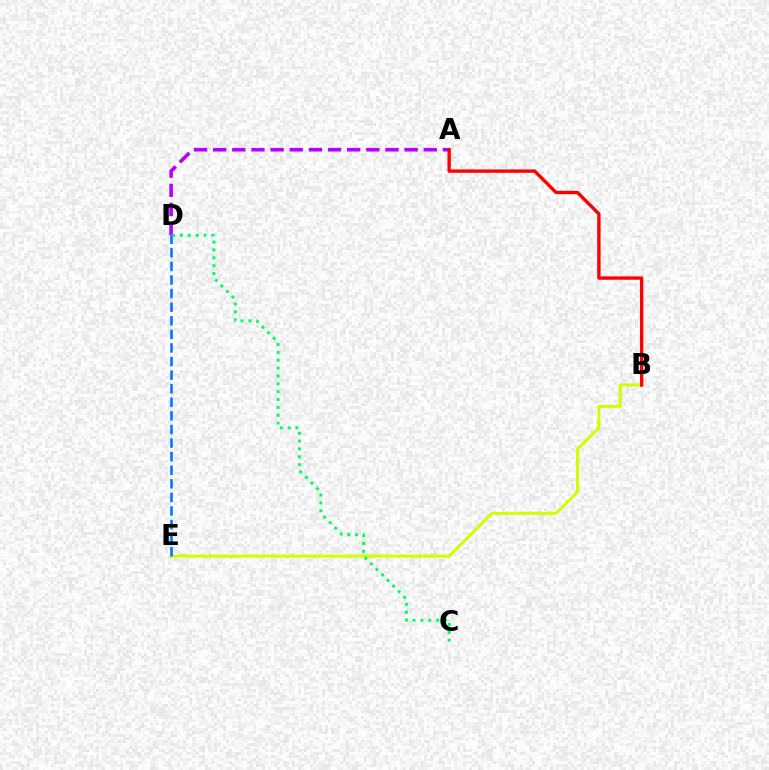{('A', 'D'): [{'color': '#b900ff', 'line_style': 'dashed', 'thickness': 2.6}], ('B', 'E'): [{'color': '#d1ff00', 'line_style': 'solid', 'thickness': 2.17}], ('C', 'D'): [{'color': '#00ff5c', 'line_style': 'dotted', 'thickness': 2.14}], ('D', 'E'): [{'color': '#0074ff', 'line_style': 'dashed', 'thickness': 1.85}], ('A', 'B'): [{'color': '#ff0000', 'line_style': 'solid', 'thickness': 2.42}]}